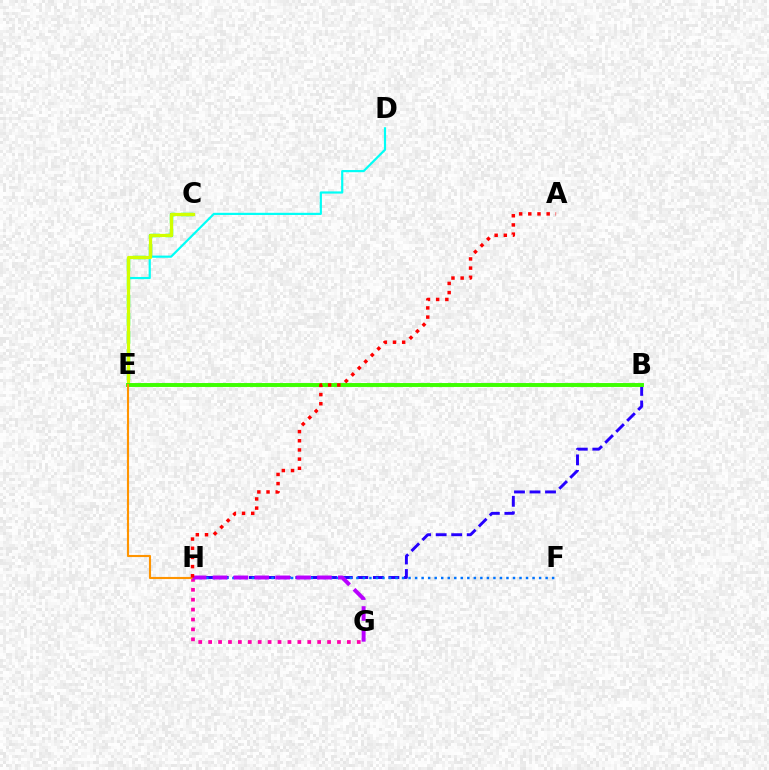{('C', 'E'): [{'color': '#00ff5c', 'line_style': 'dashed', 'thickness': 2.47}, {'color': '#d1ff00', 'line_style': 'solid', 'thickness': 2.31}], ('D', 'E'): [{'color': '#00fff6', 'line_style': 'solid', 'thickness': 1.57}], ('B', 'H'): [{'color': '#2500ff', 'line_style': 'dashed', 'thickness': 2.11}], ('G', 'H'): [{'color': '#ff00ac', 'line_style': 'dotted', 'thickness': 2.69}, {'color': '#b900ff', 'line_style': 'dashed', 'thickness': 2.84}], ('F', 'H'): [{'color': '#0074ff', 'line_style': 'dotted', 'thickness': 1.77}], ('B', 'E'): [{'color': '#3dff00', 'line_style': 'solid', 'thickness': 2.82}], ('E', 'H'): [{'color': '#ff9400', 'line_style': 'solid', 'thickness': 1.53}], ('A', 'H'): [{'color': '#ff0000', 'line_style': 'dotted', 'thickness': 2.49}]}